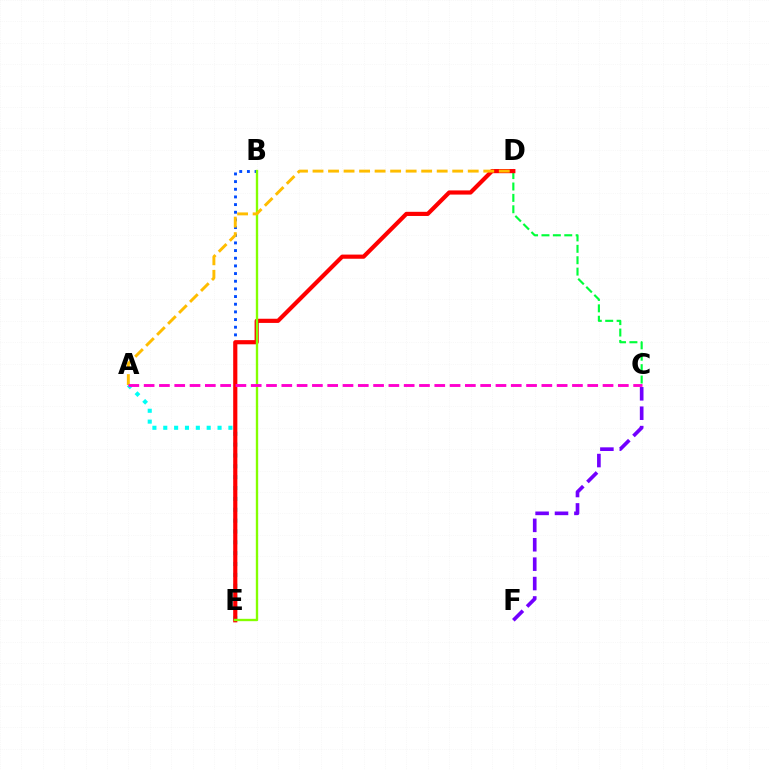{('C', 'F'): [{'color': '#7200ff', 'line_style': 'dashed', 'thickness': 2.64}], ('B', 'E'): [{'color': '#004bff', 'line_style': 'dotted', 'thickness': 2.08}, {'color': '#84ff00', 'line_style': 'solid', 'thickness': 1.7}], ('C', 'D'): [{'color': '#00ff39', 'line_style': 'dashed', 'thickness': 1.55}], ('A', 'E'): [{'color': '#00fff6', 'line_style': 'dotted', 'thickness': 2.95}], ('D', 'E'): [{'color': '#ff0000', 'line_style': 'solid', 'thickness': 3.0}], ('A', 'D'): [{'color': '#ffbd00', 'line_style': 'dashed', 'thickness': 2.11}], ('A', 'C'): [{'color': '#ff00cf', 'line_style': 'dashed', 'thickness': 2.08}]}